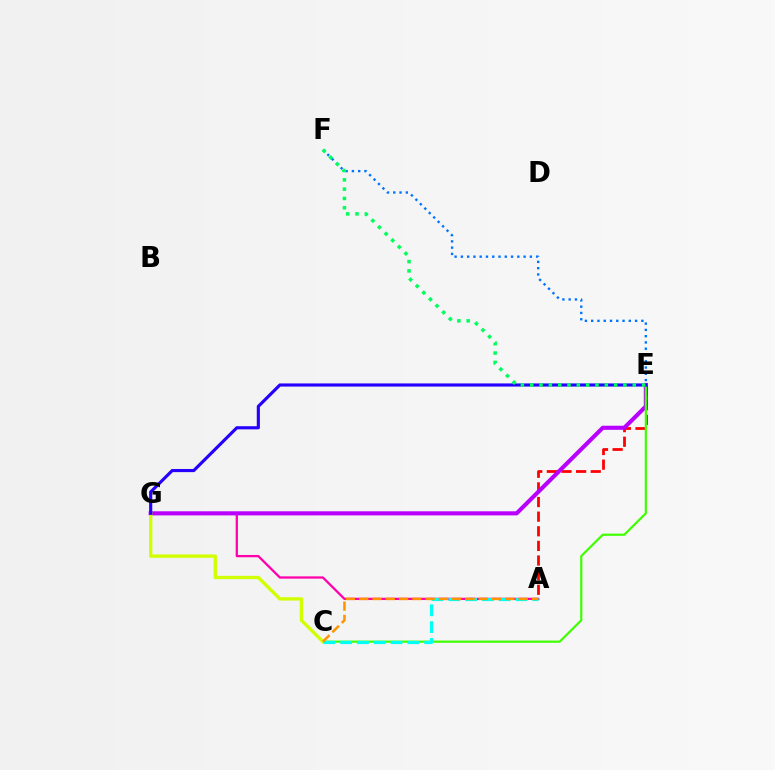{('A', 'G'): [{'color': '#ff00ac', 'line_style': 'solid', 'thickness': 1.64}], ('A', 'E'): [{'color': '#ff0000', 'line_style': 'dashed', 'thickness': 1.99}], ('E', 'G'): [{'color': '#b900ff', 'line_style': 'solid', 'thickness': 2.95}, {'color': '#2500ff', 'line_style': 'solid', 'thickness': 2.26}], ('C', 'E'): [{'color': '#3dff00', 'line_style': 'solid', 'thickness': 1.57}], ('C', 'G'): [{'color': '#d1ff00', 'line_style': 'solid', 'thickness': 2.39}], ('E', 'F'): [{'color': '#0074ff', 'line_style': 'dotted', 'thickness': 1.7}, {'color': '#00ff5c', 'line_style': 'dotted', 'thickness': 2.53}], ('A', 'C'): [{'color': '#00fff6', 'line_style': 'dashed', 'thickness': 2.28}, {'color': '#ff9400', 'line_style': 'dashed', 'thickness': 1.8}]}